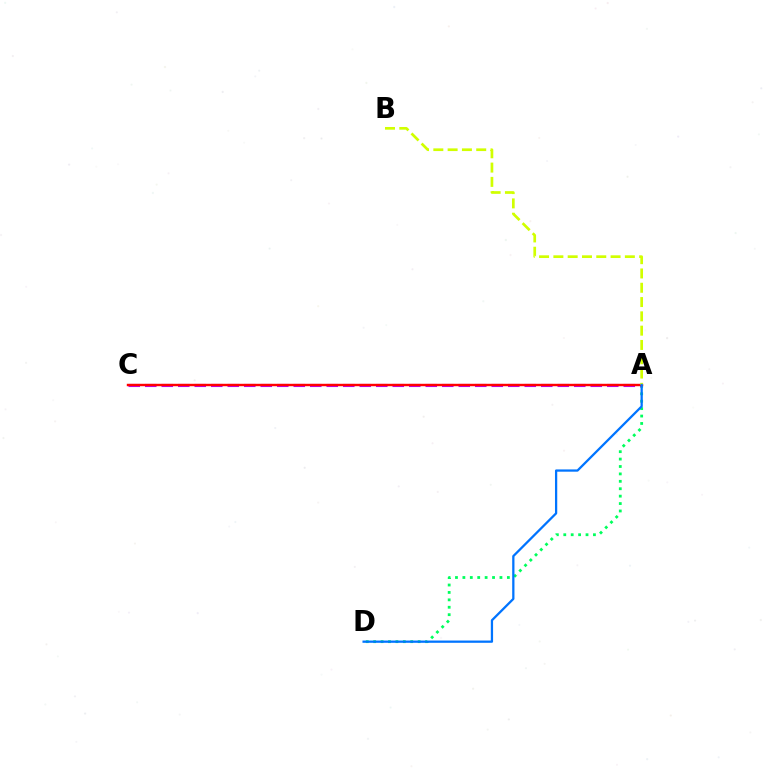{('A', 'D'): [{'color': '#00ff5c', 'line_style': 'dotted', 'thickness': 2.01}, {'color': '#0074ff', 'line_style': 'solid', 'thickness': 1.63}], ('A', 'C'): [{'color': '#b900ff', 'line_style': 'dashed', 'thickness': 2.24}, {'color': '#ff0000', 'line_style': 'solid', 'thickness': 1.74}], ('A', 'B'): [{'color': '#d1ff00', 'line_style': 'dashed', 'thickness': 1.94}]}